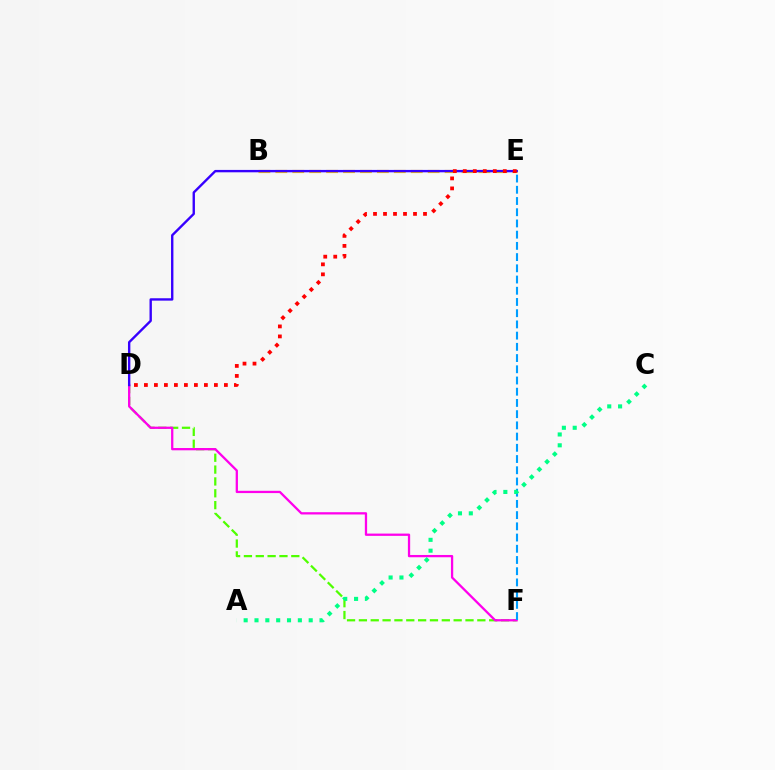{('D', 'F'): [{'color': '#4fff00', 'line_style': 'dashed', 'thickness': 1.61}, {'color': '#ff00ed', 'line_style': 'solid', 'thickness': 1.64}], ('E', 'F'): [{'color': '#009eff', 'line_style': 'dashed', 'thickness': 1.52}], ('B', 'E'): [{'color': '#ffd500', 'line_style': 'dashed', 'thickness': 2.3}], ('D', 'E'): [{'color': '#3700ff', 'line_style': 'solid', 'thickness': 1.71}, {'color': '#ff0000', 'line_style': 'dotted', 'thickness': 2.72}], ('A', 'C'): [{'color': '#00ff86', 'line_style': 'dotted', 'thickness': 2.94}]}